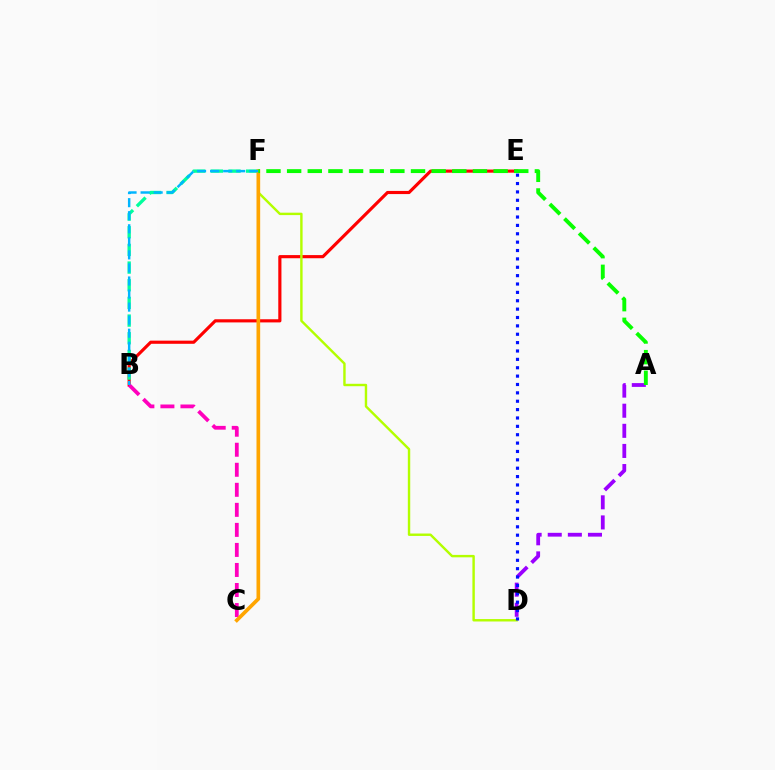{('B', 'E'): [{'color': '#ff0000', 'line_style': 'solid', 'thickness': 2.27}], ('B', 'C'): [{'color': '#ff00bd', 'line_style': 'dashed', 'thickness': 2.72}], ('B', 'F'): [{'color': '#00ff9d', 'line_style': 'dashed', 'thickness': 2.4}, {'color': '#00b5ff', 'line_style': 'dashed', 'thickness': 1.77}], ('D', 'F'): [{'color': '#b3ff00', 'line_style': 'solid', 'thickness': 1.74}], ('C', 'F'): [{'color': '#ffa500', 'line_style': 'solid', 'thickness': 2.64}], ('A', 'D'): [{'color': '#9b00ff', 'line_style': 'dashed', 'thickness': 2.73}], ('D', 'E'): [{'color': '#0010ff', 'line_style': 'dotted', 'thickness': 2.27}], ('A', 'F'): [{'color': '#08ff00', 'line_style': 'dashed', 'thickness': 2.8}]}